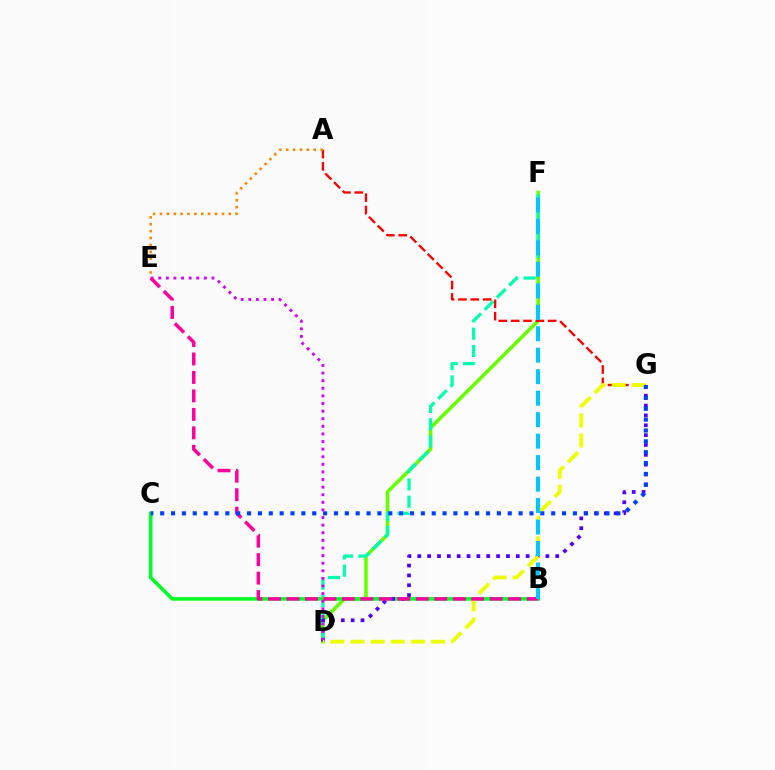{('D', 'F'): [{'color': '#66ff00', 'line_style': 'solid', 'thickness': 2.58}, {'color': '#00ffaf', 'line_style': 'dashed', 'thickness': 2.35}], ('A', 'G'): [{'color': '#ff0000', 'line_style': 'dashed', 'thickness': 1.68}], ('B', 'C'): [{'color': '#00ff27', 'line_style': 'solid', 'thickness': 2.59}], ('D', 'G'): [{'color': '#4f00ff', 'line_style': 'dotted', 'thickness': 2.68}, {'color': '#eeff00', 'line_style': 'dashed', 'thickness': 2.73}], ('D', 'E'): [{'color': '#d600ff', 'line_style': 'dotted', 'thickness': 2.07}], ('A', 'E'): [{'color': '#ff8800', 'line_style': 'dotted', 'thickness': 1.87}], ('B', 'E'): [{'color': '#ff00a0', 'line_style': 'dashed', 'thickness': 2.51}], ('C', 'G'): [{'color': '#003fff', 'line_style': 'dotted', 'thickness': 2.95}], ('B', 'F'): [{'color': '#00c7ff', 'line_style': 'dashed', 'thickness': 2.92}]}